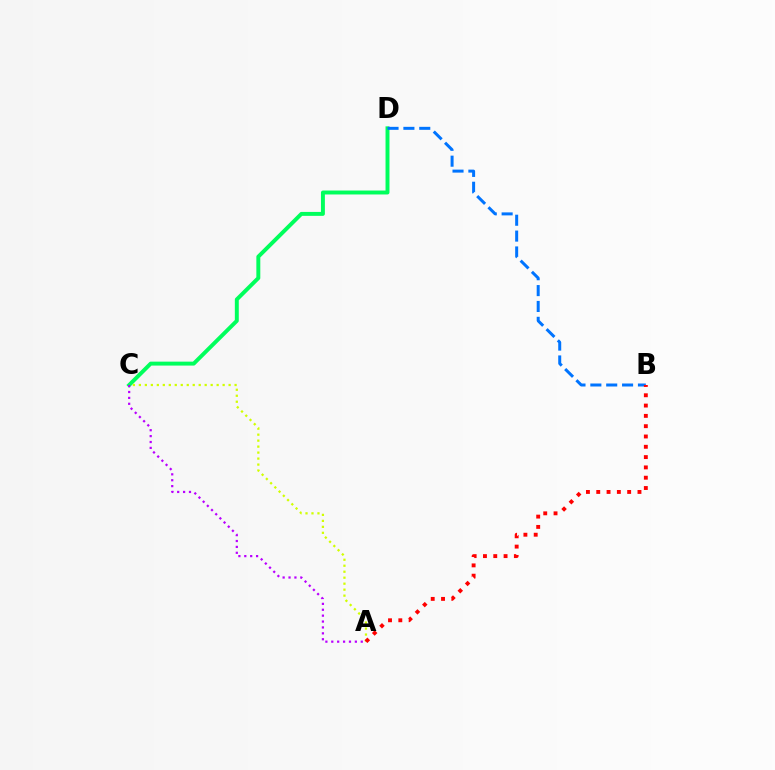{('C', 'D'): [{'color': '#00ff5c', 'line_style': 'solid', 'thickness': 2.83}], ('A', 'C'): [{'color': '#b900ff', 'line_style': 'dotted', 'thickness': 1.6}, {'color': '#d1ff00', 'line_style': 'dotted', 'thickness': 1.63}], ('B', 'D'): [{'color': '#0074ff', 'line_style': 'dashed', 'thickness': 2.16}], ('A', 'B'): [{'color': '#ff0000', 'line_style': 'dotted', 'thickness': 2.8}]}